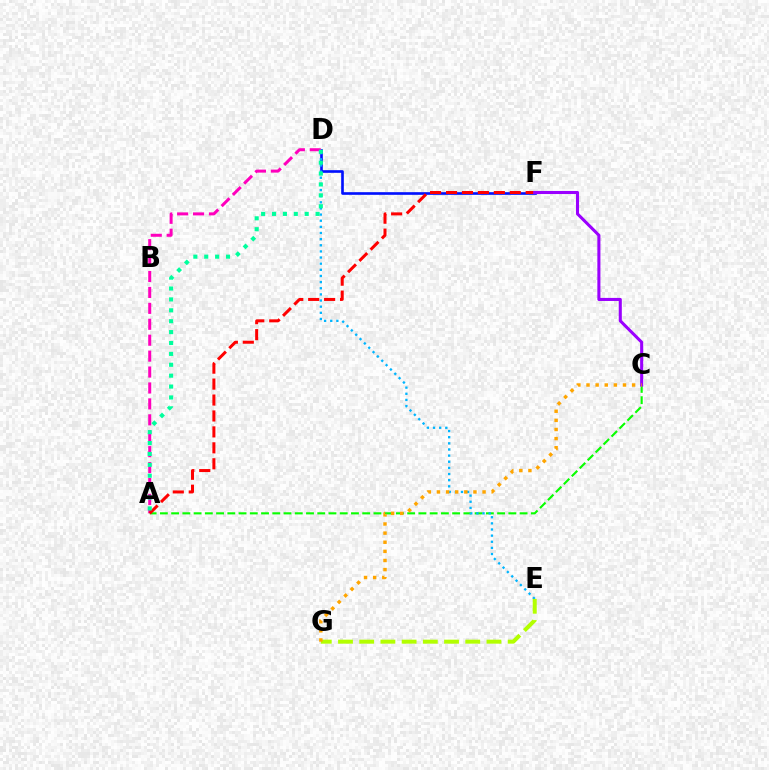{('A', 'C'): [{'color': '#08ff00', 'line_style': 'dashed', 'thickness': 1.53}], ('D', 'F'): [{'color': '#0010ff', 'line_style': 'solid', 'thickness': 1.9}], ('D', 'E'): [{'color': '#00b5ff', 'line_style': 'dotted', 'thickness': 1.67}], ('A', 'D'): [{'color': '#ff00bd', 'line_style': 'dashed', 'thickness': 2.16}, {'color': '#00ff9d', 'line_style': 'dotted', 'thickness': 2.96}], ('E', 'G'): [{'color': '#b3ff00', 'line_style': 'dashed', 'thickness': 2.88}], ('A', 'F'): [{'color': '#ff0000', 'line_style': 'dashed', 'thickness': 2.17}], ('C', 'F'): [{'color': '#9b00ff', 'line_style': 'solid', 'thickness': 2.21}], ('C', 'G'): [{'color': '#ffa500', 'line_style': 'dotted', 'thickness': 2.48}]}